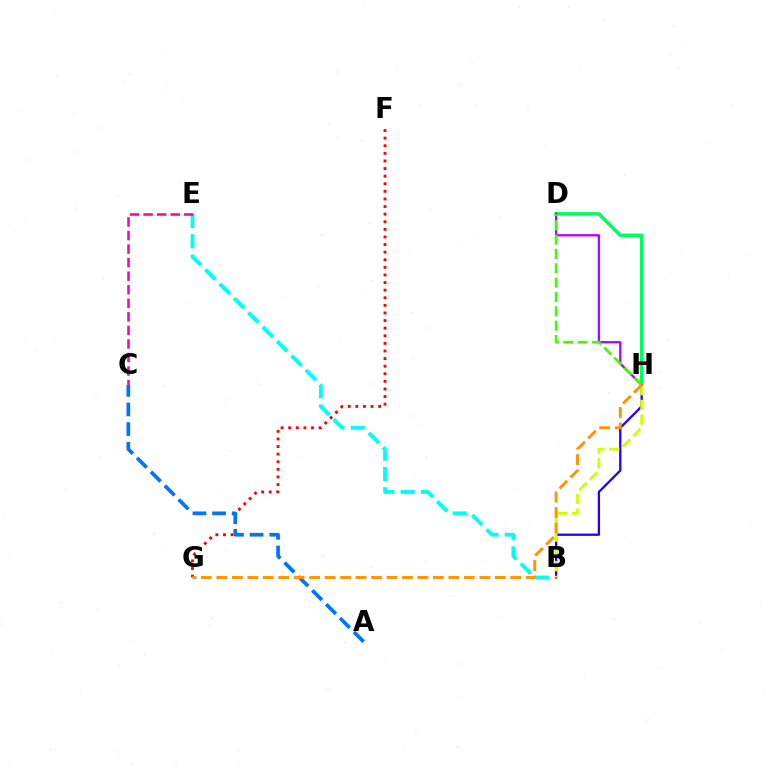{('B', 'H'): [{'color': '#2500ff', 'line_style': 'solid', 'thickness': 1.66}, {'color': '#d1ff00', 'line_style': 'dashed', 'thickness': 2.01}], ('B', 'E'): [{'color': '#00fff6', 'line_style': 'dashed', 'thickness': 2.76}], ('D', 'H'): [{'color': '#00ff5c', 'line_style': 'solid', 'thickness': 2.56}, {'color': '#b900ff', 'line_style': 'solid', 'thickness': 1.66}, {'color': '#3dff00', 'line_style': 'dashed', 'thickness': 1.95}], ('F', 'G'): [{'color': '#ff0000', 'line_style': 'dotted', 'thickness': 2.07}], ('C', 'E'): [{'color': '#ff00ac', 'line_style': 'dashed', 'thickness': 1.84}], ('A', 'C'): [{'color': '#0074ff', 'line_style': 'dashed', 'thickness': 2.67}], ('G', 'H'): [{'color': '#ff9400', 'line_style': 'dashed', 'thickness': 2.1}]}